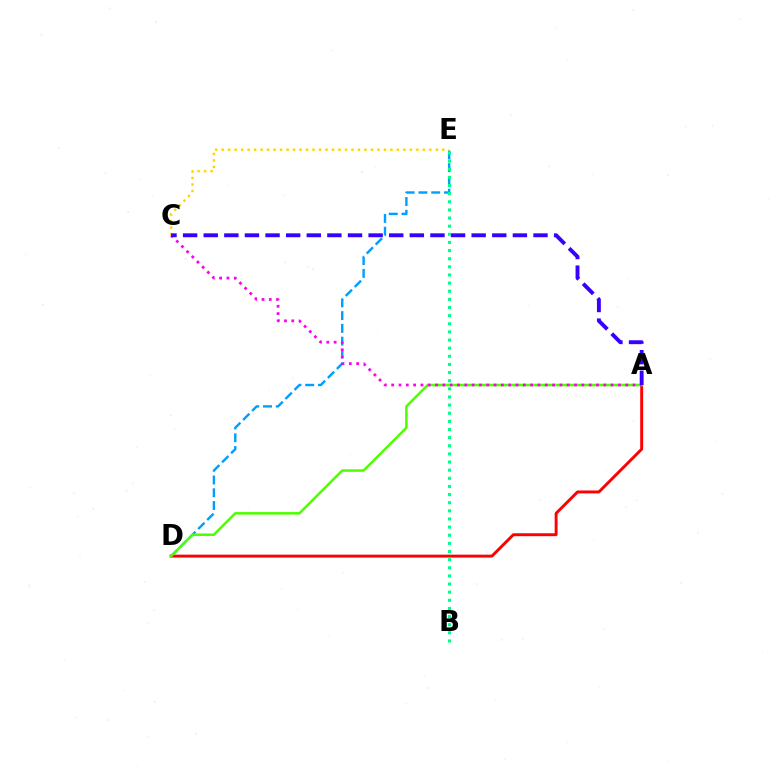{('D', 'E'): [{'color': '#009eff', 'line_style': 'dashed', 'thickness': 1.73}], ('C', 'E'): [{'color': '#ffd500', 'line_style': 'dotted', 'thickness': 1.76}], ('A', 'D'): [{'color': '#ff0000', 'line_style': 'solid', 'thickness': 2.1}, {'color': '#4fff00', 'line_style': 'solid', 'thickness': 1.82}], ('A', 'C'): [{'color': '#ff00ed', 'line_style': 'dotted', 'thickness': 1.99}, {'color': '#3700ff', 'line_style': 'dashed', 'thickness': 2.8}], ('B', 'E'): [{'color': '#00ff86', 'line_style': 'dotted', 'thickness': 2.21}]}